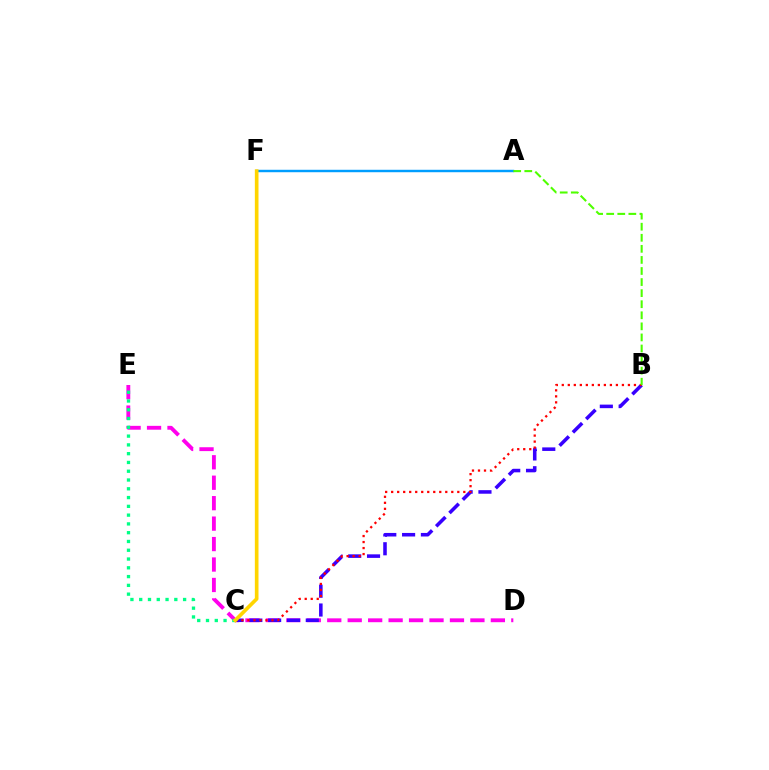{('A', 'F'): [{'color': '#009eff', 'line_style': 'solid', 'thickness': 1.75}], ('D', 'E'): [{'color': '#ff00ed', 'line_style': 'dashed', 'thickness': 2.78}], ('B', 'C'): [{'color': '#3700ff', 'line_style': 'dashed', 'thickness': 2.56}, {'color': '#ff0000', 'line_style': 'dotted', 'thickness': 1.63}], ('C', 'E'): [{'color': '#00ff86', 'line_style': 'dotted', 'thickness': 2.39}], ('C', 'F'): [{'color': '#ffd500', 'line_style': 'solid', 'thickness': 2.63}], ('A', 'B'): [{'color': '#4fff00', 'line_style': 'dashed', 'thickness': 1.5}]}